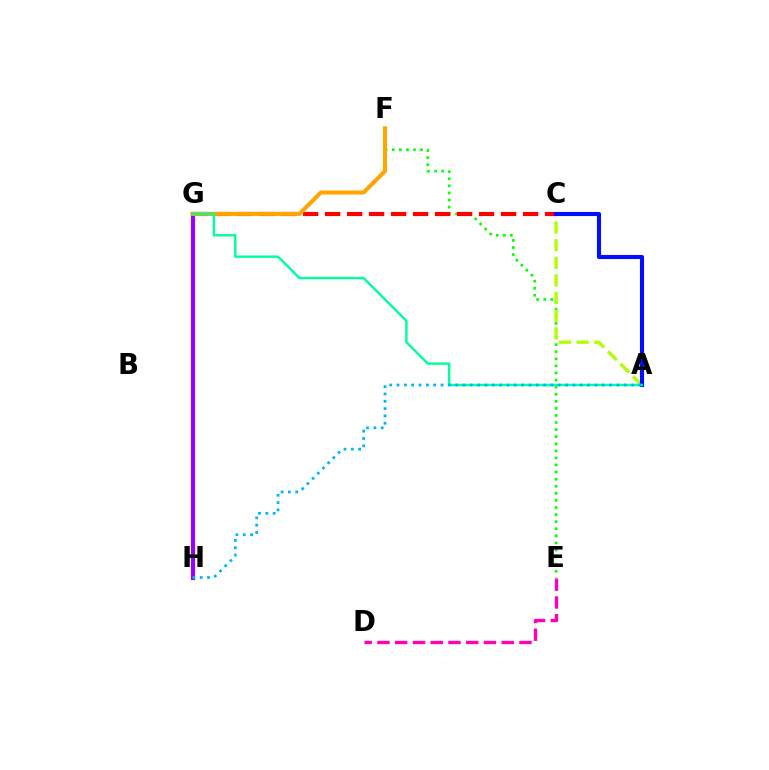{('E', 'F'): [{'color': '#08ff00', 'line_style': 'dotted', 'thickness': 1.92}], ('A', 'C'): [{'color': '#b3ff00', 'line_style': 'dashed', 'thickness': 2.4}, {'color': '#0010ff', 'line_style': 'solid', 'thickness': 2.95}], ('C', 'G'): [{'color': '#ff0000', 'line_style': 'dashed', 'thickness': 2.99}], ('D', 'E'): [{'color': '#ff00bd', 'line_style': 'dashed', 'thickness': 2.41}], ('G', 'H'): [{'color': '#9b00ff', 'line_style': 'solid', 'thickness': 2.97}], ('F', 'G'): [{'color': '#ffa500', 'line_style': 'solid', 'thickness': 2.93}], ('A', 'G'): [{'color': '#00ff9d', 'line_style': 'solid', 'thickness': 1.74}], ('A', 'H'): [{'color': '#00b5ff', 'line_style': 'dotted', 'thickness': 1.99}]}